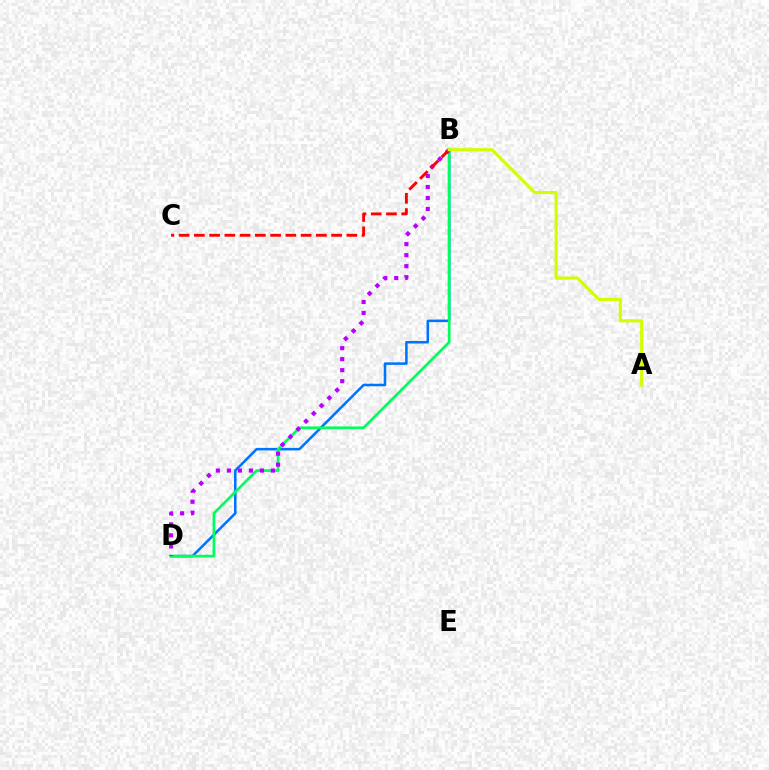{('B', 'D'): [{'color': '#0074ff', 'line_style': 'solid', 'thickness': 1.83}, {'color': '#00ff5c', 'line_style': 'solid', 'thickness': 1.94}, {'color': '#b900ff', 'line_style': 'dotted', 'thickness': 2.99}], ('B', 'C'): [{'color': '#ff0000', 'line_style': 'dashed', 'thickness': 2.07}], ('A', 'B'): [{'color': '#d1ff00', 'line_style': 'solid', 'thickness': 2.24}]}